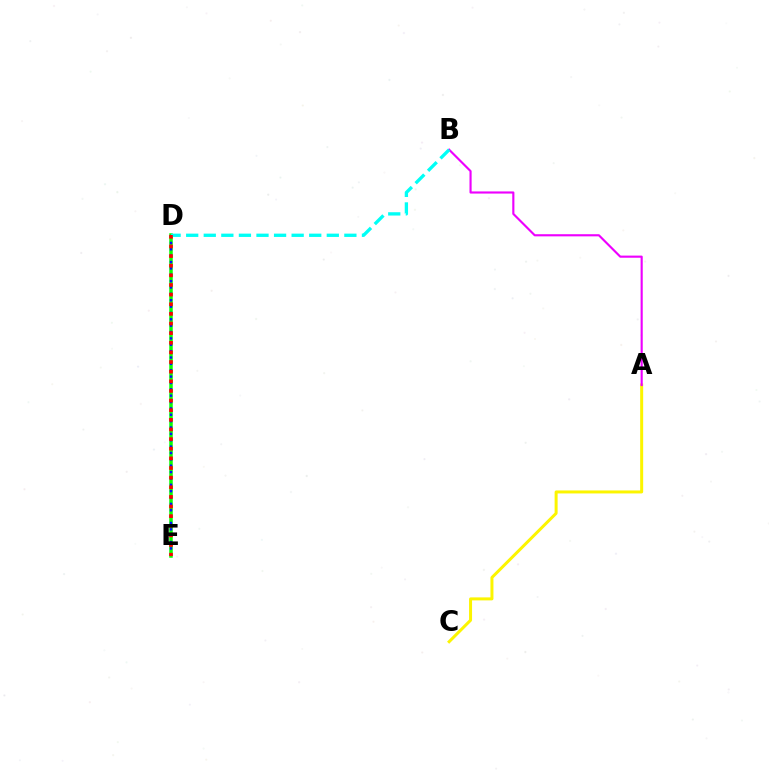{('D', 'E'): [{'color': '#08ff00', 'line_style': 'solid', 'thickness': 2.52}, {'color': '#0010ff', 'line_style': 'dotted', 'thickness': 1.73}, {'color': '#ff0000', 'line_style': 'dotted', 'thickness': 2.62}], ('A', 'C'): [{'color': '#fcf500', 'line_style': 'solid', 'thickness': 2.16}], ('A', 'B'): [{'color': '#ee00ff', 'line_style': 'solid', 'thickness': 1.54}], ('B', 'D'): [{'color': '#00fff6', 'line_style': 'dashed', 'thickness': 2.39}]}